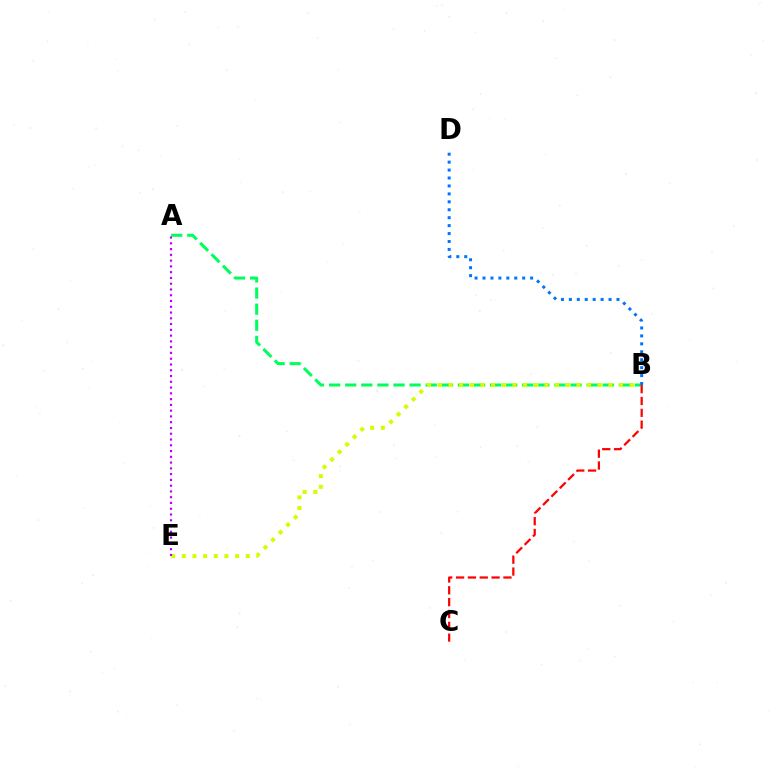{('A', 'B'): [{'color': '#00ff5c', 'line_style': 'dashed', 'thickness': 2.19}], ('B', 'E'): [{'color': '#d1ff00', 'line_style': 'dotted', 'thickness': 2.9}], ('B', 'D'): [{'color': '#0074ff', 'line_style': 'dotted', 'thickness': 2.16}], ('B', 'C'): [{'color': '#ff0000', 'line_style': 'dashed', 'thickness': 1.61}], ('A', 'E'): [{'color': '#b900ff', 'line_style': 'dotted', 'thickness': 1.57}]}